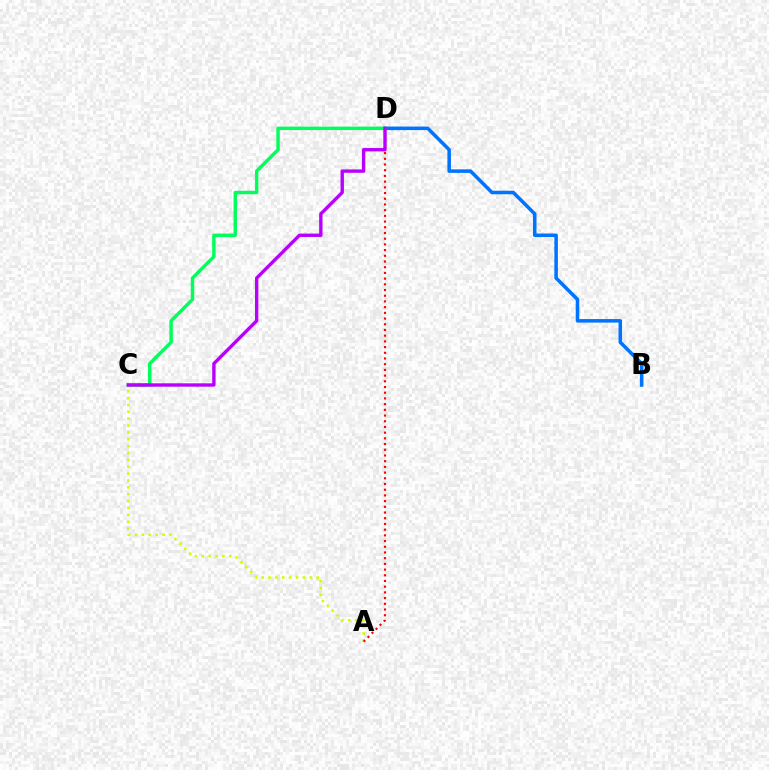{('A', 'C'): [{'color': '#d1ff00', 'line_style': 'dotted', 'thickness': 1.87}], ('A', 'D'): [{'color': '#ff0000', 'line_style': 'dotted', 'thickness': 1.55}], ('B', 'D'): [{'color': '#0074ff', 'line_style': 'solid', 'thickness': 2.55}], ('C', 'D'): [{'color': '#00ff5c', 'line_style': 'solid', 'thickness': 2.47}, {'color': '#b900ff', 'line_style': 'solid', 'thickness': 2.43}]}